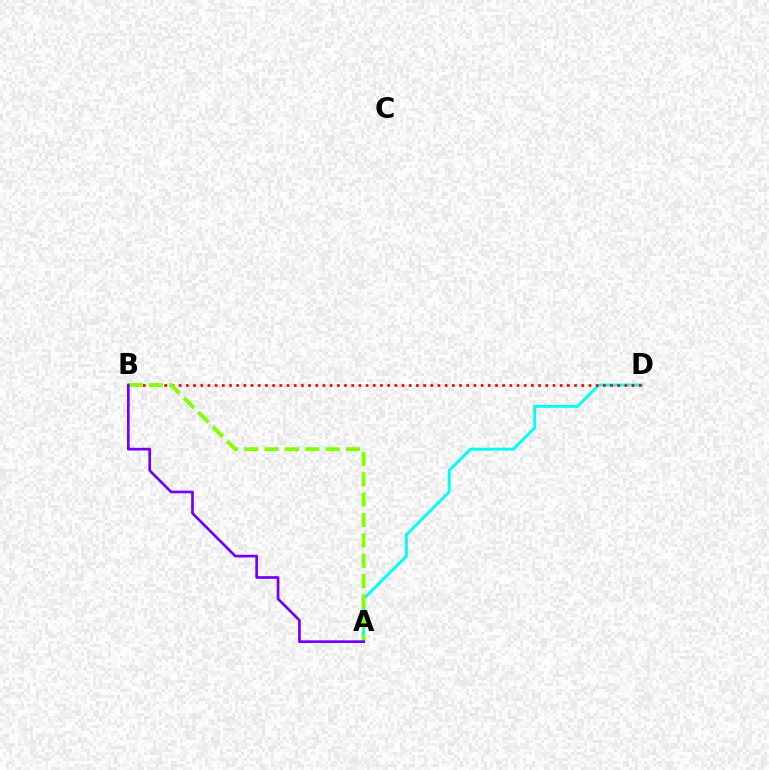{('A', 'D'): [{'color': '#00fff6', 'line_style': 'solid', 'thickness': 2.1}], ('B', 'D'): [{'color': '#ff0000', 'line_style': 'dotted', 'thickness': 1.95}], ('A', 'B'): [{'color': '#84ff00', 'line_style': 'dashed', 'thickness': 2.76}, {'color': '#7200ff', 'line_style': 'solid', 'thickness': 1.94}]}